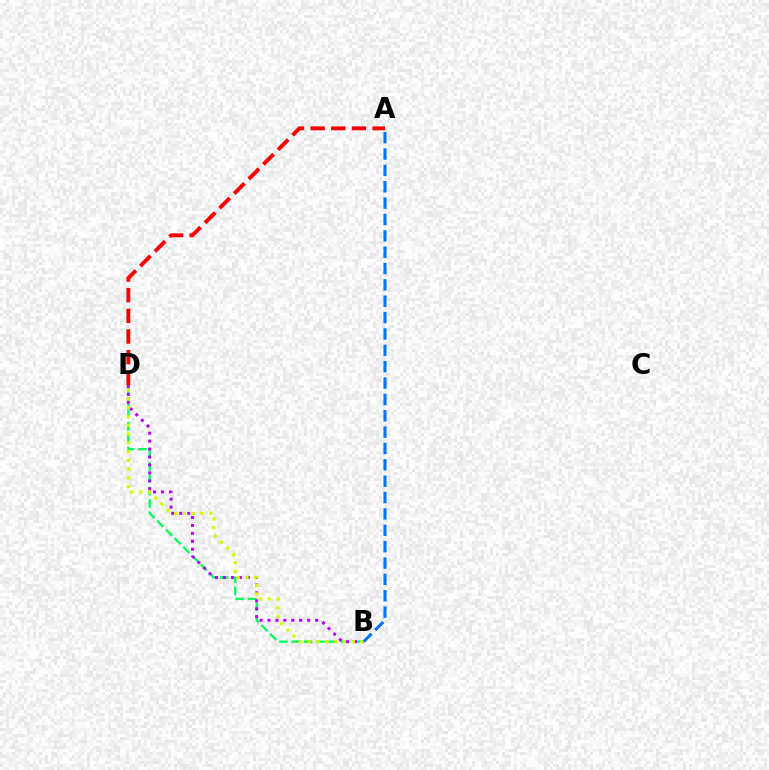{('A', 'D'): [{'color': '#ff0000', 'line_style': 'dashed', 'thickness': 2.81}], ('B', 'D'): [{'color': '#00ff5c', 'line_style': 'dashed', 'thickness': 1.67}, {'color': '#b900ff', 'line_style': 'dotted', 'thickness': 2.16}, {'color': '#d1ff00', 'line_style': 'dotted', 'thickness': 2.38}], ('A', 'B'): [{'color': '#0074ff', 'line_style': 'dashed', 'thickness': 2.22}]}